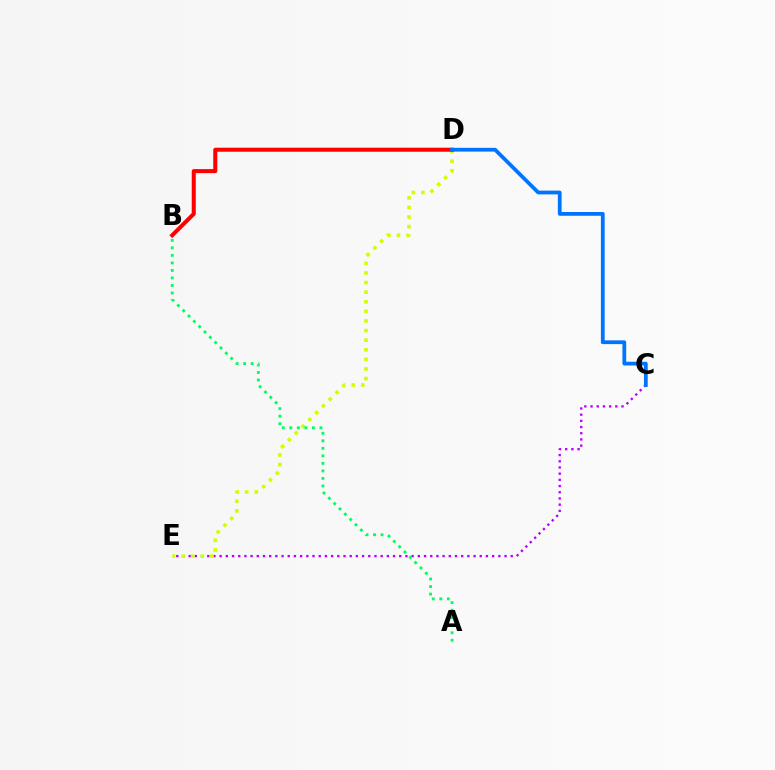{('C', 'E'): [{'color': '#b900ff', 'line_style': 'dotted', 'thickness': 1.68}], ('D', 'E'): [{'color': '#d1ff00', 'line_style': 'dotted', 'thickness': 2.61}], ('A', 'B'): [{'color': '#00ff5c', 'line_style': 'dotted', 'thickness': 2.04}], ('B', 'D'): [{'color': '#ff0000', 'line_style': 'solid', 'thickness': 2.9}], ('C', 'D'): [{'color': '#0074ff', 'line_style': 'solid', 'thickness': 2.71}]}